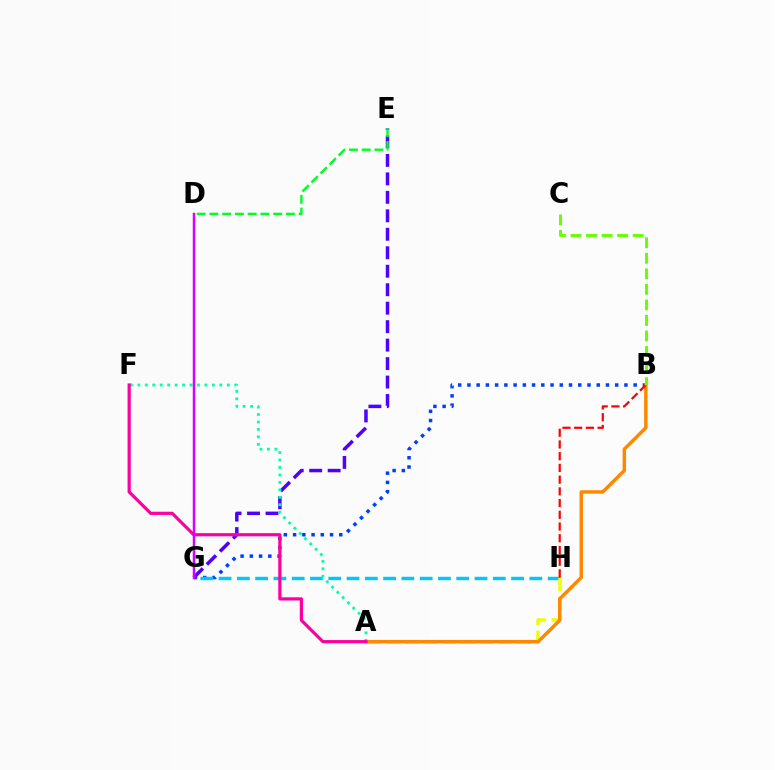{('B', 'G'): [{'color': '#003fff', 'line_style': 'dotted', 'thickness': 2.51}], ('G', 'H'): [{'color': '#00c7ff', 'line_style': 'dashed', 'thickness': 2.48}], ('A', 'H'): [{'color': '#eeff00', 'line_style': 'dashed', 'thickness': 2.54}], ('E', 'G'): [{'color': '#4f00ff', 'line_style': 'dashed', 'thickness': 2.51}], ('A', 'B'): [{'color': '#ff8800', 'line_style': 'solid', 'thickness': 2.48}], ('D', 'E'): [{'color': '#00ff27', 'line_style': 'dashed', 'thickness': 1.73}], ('A', 'F'): [{'color': '#00ffaf', 'line_style': 'dotted', 'thickness': 2.02}, {'color': '#ff00a0', 'line_style': 'solid', 'thickness': 2.3}], ('B', 'H'): [{'color': '#ff0000', 'line_style': 'dashed', 'thickness': 1.59}], ('B', 'C'): [{'color': '#66ff00', 'line_style': 'dashed', 'thickness': 2.11}], ('D', 'G'): [{'color': '#d600ff', 'line_style': 'solid', 'thickness': 1.79}]}